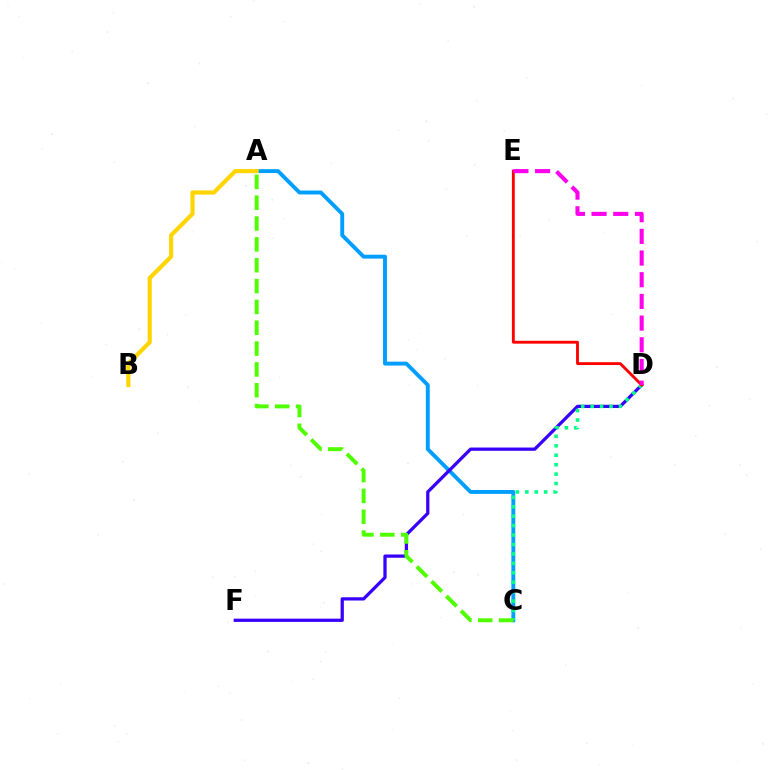{('A', 'C'): [{'color': '#009eff', 'line_style': 'solid', 'thickness': 2.81}, {'color': '#4fff00', 'line_style': 'dashed', 'thickness': 2.83}], ('D', 'F'): [{'color': '#3700ff', 'line_style': 'solid', 'thickness': 2.34}], ('C', 'D'): [{'color': '#00ff86', 'line_style': 'dotted', 'thickness': 2.56}], ('D', 'E'): [{'color': '#ff0000', 'line_style': 'solid', 'thickness': 2.05}, {'color': '#ff00ed', 'line_style': 'dashed', 'thickness': 2.95}], ('A', 'B'): [{'color': '#ffd500', 'line_style': 'solid', 'thickness': 2.99}]}